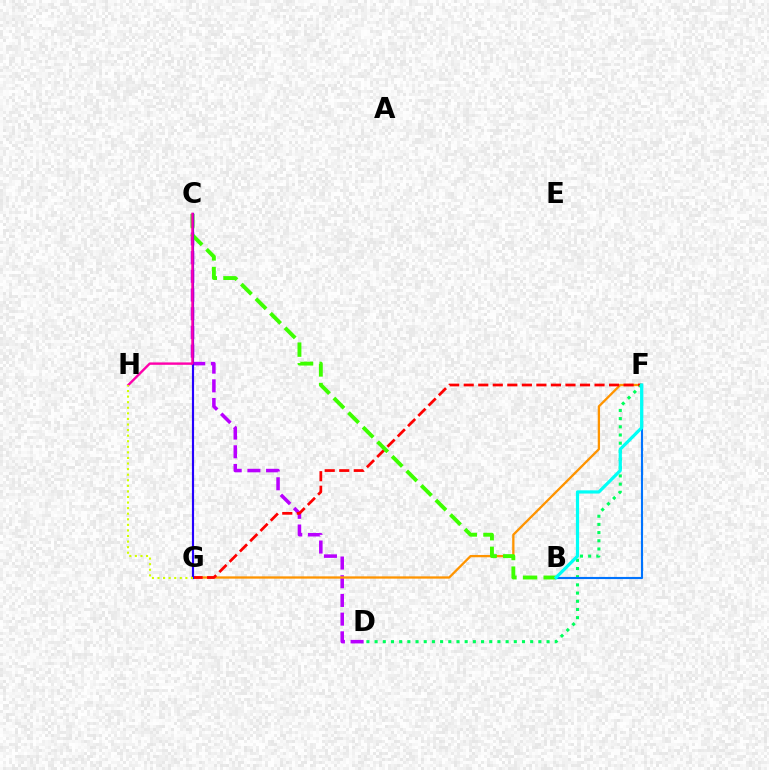{('C', 'D'): [{'color': '#b900ff', 'line_style': 'dashed', 'thickness': 2.54}], ('F', 'G'): [{'color': '#ff9400', 'line_style': 'solid', 'thickness': 1.66}, {'color': '#ff0000', 'line_style': 'dashed', 'thickness': 1.97}], ('D', 'F'): [{'color': '#00ff5c', 'line_style': 'dotted', 'thickness': 2.22}], ('B', 'C'): [{'color': '#3dff00', 'line_style': 'dashed', 'thickness': 2.8}], ('C', 'G'): [{'color': '#2500ff', 'line_style': 'solid', 'thickness': 1.55}], ('C', 'H'): [{'color': '#ff00ac', 'line_style': 'solid', 'thickness': 1.73}], ('G', 'H'): [{'color': '#d1ff00', 'line_style': 'dotted', 'thickness': 1.51}], ('B', 'F'): [{'color': '#0074ff', 'line_style': 'solid', 'thickness': 1.54}, {'color': '#00fff6', 'line_style': 'solid', 'thickness': 2.31}]}